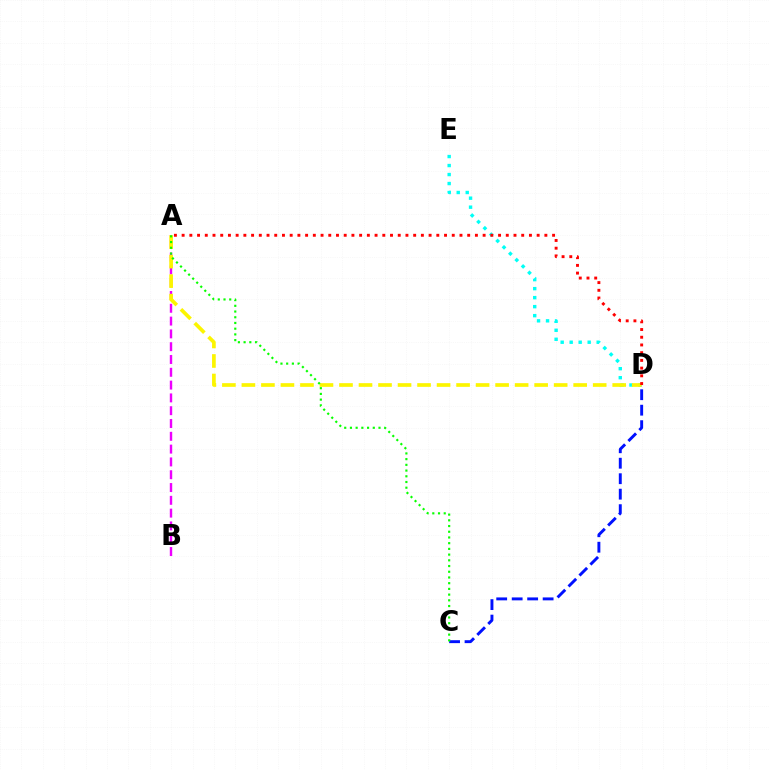{('D', 'E'): [{'color': '#00fff6', 'line_style': 'dotted', 'thickness': 2.45}], ('A', 'B'): [{'color': '#ee00ff', 'line_style': 'dashed', 'thickness': 1.74}], ('C', 'D'): [{'color': '#0010ff', 'line_style': 'dashed', 'thickness': 2.1}], ('A', 'D'): [{'color': '#fcf500', 'line_style': 'dashed', 'thickness': 2.65}, {'color': '#ff0000', 'line_style': 'dotted', 'thickness': 2.1}], ('A', 'C'): [{'color': '#08ff00', 'line_style': 'dotted', 'thickness': 1.55}]}